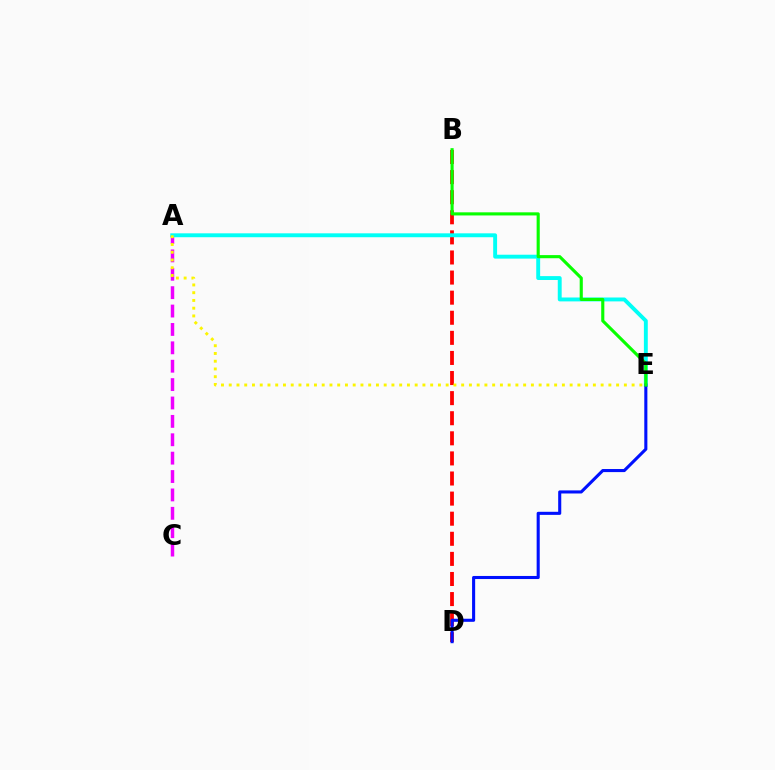{('B', 'D'): [{'color': '#ff0000', 'line_style': 'dashed', 'thickness': 2.73}], ('A', 'C'): [{'color': '#ee00ff', 'line_style': 'dashed', 'thickness': 2.5}], ('A', 'E'): [{'color': '#00fff6', 'line_style': 'solid', 'thickness': 2.81}, {'color': '#fcf500', 'line_style': 'dotted', 'thickness': 2.11}], ('D', 'E'): [{'color': '#0010ff', 'line_style': 'solid', 'thickness': 2.22}], ('B', 'E'): [{'color': '#08ff00', 'line_style': 'solid', 'thickness': 2.25}]}